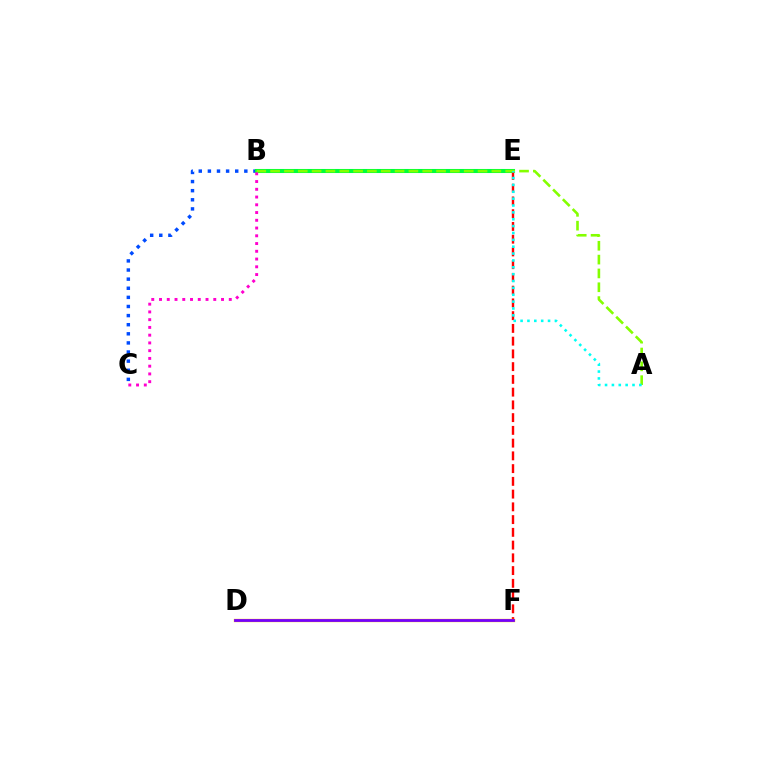{('B', 'C'): [{'color': '#004bff', 'line_style': 'dotted', 'thickness': 2.48}, {'color': '#ff00cf', 'line_style': 'dotted', 'thickness': 2.11}], ('B', 'E'): [{'color': '#00ff39', 'line_style': 'solid', 'thickness': 2.93}], ('E', 'F'): [{'color': '#ff0000', 'line_style': 'dashed', 'thickness': 1.73}], ('D', 'F'): [{'color': '#ffbd00', 'line_style': 'solid', 'thickness': 2.39}, {'color': '#7200ff', 'line_style': 'solid', 'thickness': 2.0}], ('A', 'B'): [{'color': '#84ff00', 'line_style': 'dashed', 'thickness': 1.88}], ('A', 'E'): [{'color': '#00fff6', 'line_style': 'dotted', 'thickness': 1.87}]}